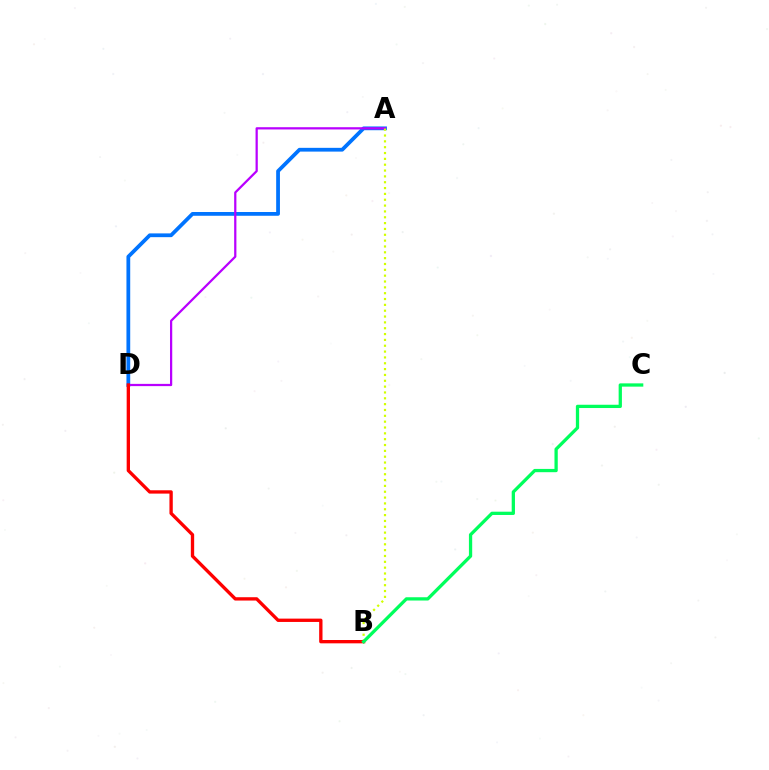{('A', 'D'): [{'color': '#0074ff', 'line_style': 'solid', 'thickness': 2.71}, {'color': '#b900ff', 'line_style': 'solid', 'thickness': 1.61}], ('A', 'B'): [{'color': '#d1ff00', 'line_style': 'dotted', 'thickness': 1.59}], ('B', 'D'): [{'color': '#ff0000', 'line_style': 'solid', 'thickness': 2.4}], ('B', 'C'): [{'color': '#00ff5c', 'line_style': 'solid', 'thickness': 2.36}]}